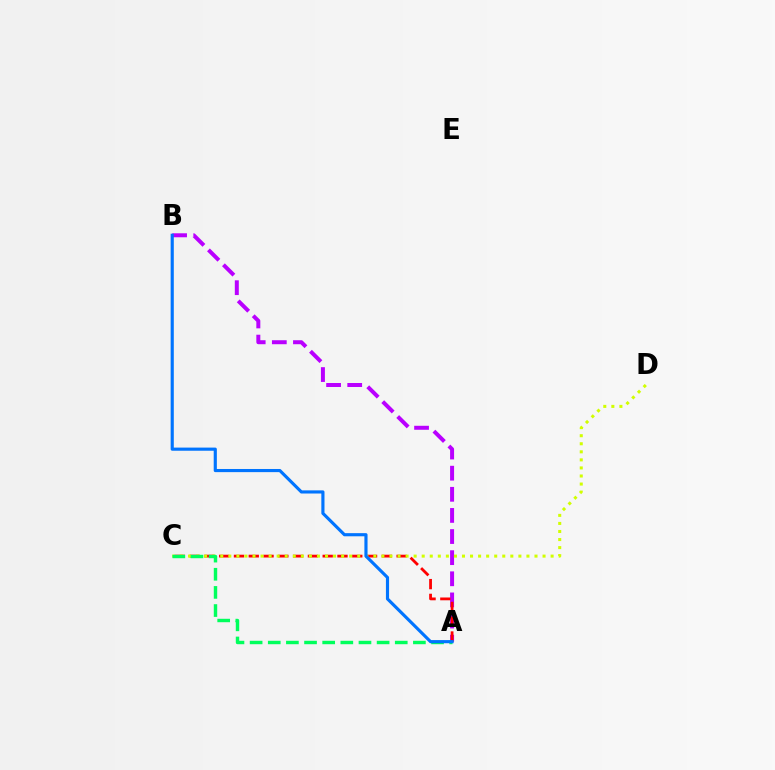{('A', 'B'): [{'color': '#b900ff', 'line_style': 'dashed', 'thickness': 2.87}, {'color': '#0074ff', 'line_style': 'solid', 'thickness': 2.26}], ('A', 'C'): [{'color': '#ff0000', 'line_style': 'dashed', 'thickness': 2.01}, {'color': '#00ff5c', 'line_style': 'dashed', 'thickness': 2.46}], ('C', 'D'): [{'color': '#d1ff00', 'line_style': 'dotted', 'thickness': 2.19}]}